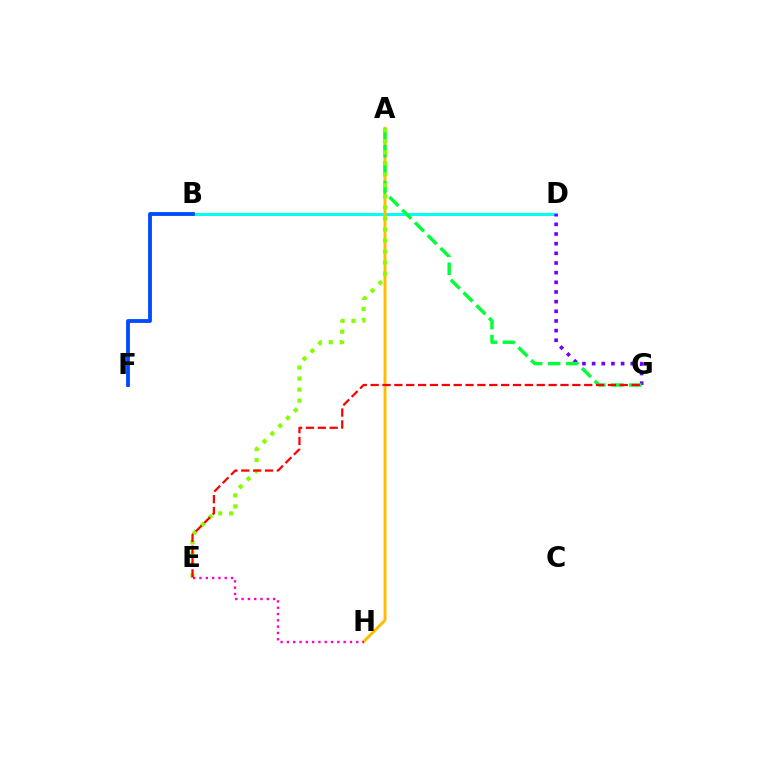{('B', 'D'): [{'color': '#00fff6', 'line_style': 'solid', 'thickness': 2.14}], ('B', 'F'): [{'color': '#004bff', 'line_style': 'solid', 'thickness': 2.75}], ('A', 'H'): [{'color': '#ffbd00', 'line_style': 'solid', 'thickness': 2.11}], ('D', 'G'): [{'color': '#7200ff', 'line_style': 'dotted', 'thickness': 2.62}], ('A', 'G'): [{'color': '#00ff39', 'line_style': 'dashed', 'thickness': 2.45}], ('A', 'E'): [{'color': '#84ff00', 'line_style': 'dotted', 'thickness': 3.0}], ('E', 'H'): [{'color': '#ff00cf', 'line_style': 'dotted', 'thickness': 1.71}], ('E', 'G'): [{'color': '#ff0000', 'line_style': 'dashed', 'thickness': 1.61}]}